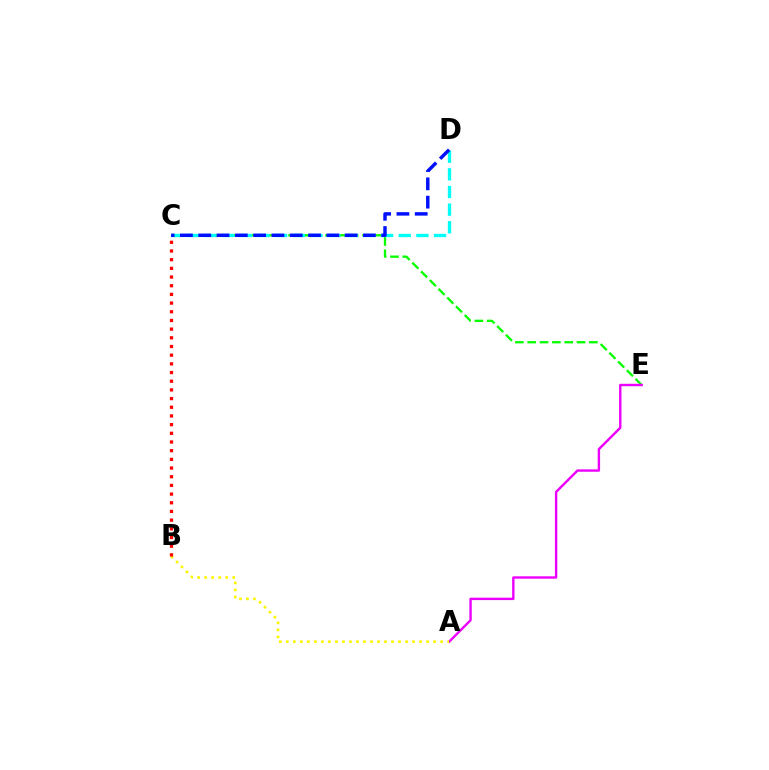{('C', 'E'): [{'color': '#08ff00', 'line_style': 'dashed', 'thickness': 1.68}], ('C', 'D'): [{'color': '#00fff6', 'line_style': 'dashed', 'thickness': 2.4}, {'color': '#0010ff', 'line_style': 'dashed', 'thickness': 2.49}], ('A', 'E'): [{'color': '#ee00ff', 'line_style': 'solid', 'thickness': 1.72}], ('A', 'B'): [{'color': '#fcf500', 'line_style': 'dotted', 'thickness': 1.91}], ('B', 'C'): [{'color': '#ff0000', 'line_style': 'dotted', 'thickness': 2.36}]}